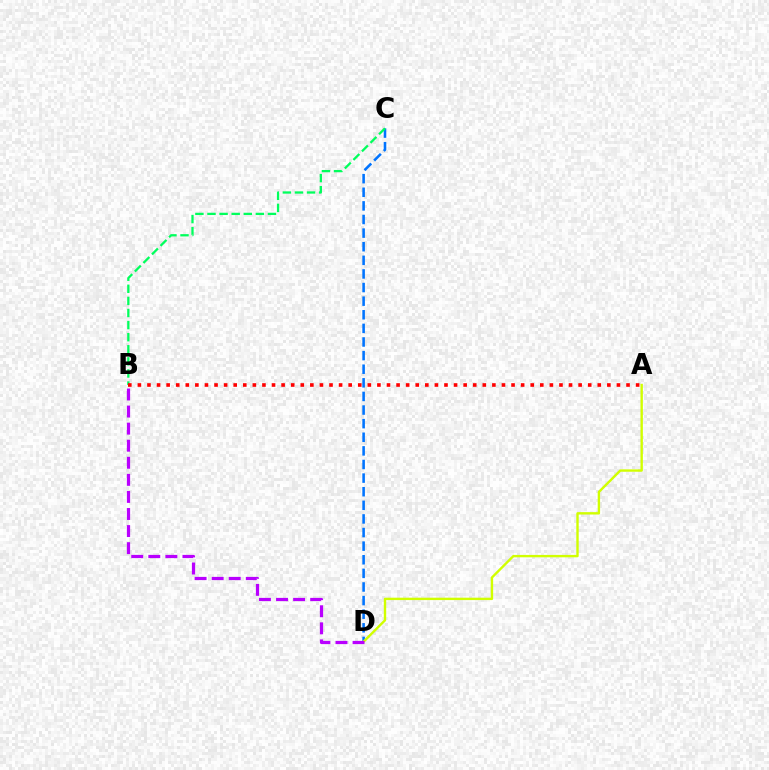{('C', 'D'): [{'color': '#0074ff', 'line_style': 'dashed', 'thickness': 1.85}], ('A', 'D'): [{'color': '#d1ff00', 'line_style': 'solid', 'thickness': 1.72}], ('B', 'C'): [{'color': '#00ff5c', 'line_style': 'dashed', 'thickness': 1.64}], ('B', 'D'): [{'color': '#b900ff', 'line_style': 'dashed', 'thickness': 2.32}], ('A', 'B'): [{'color': '#ff0000', 'line_style': 'dotted', 'thickness': 2.6}]}